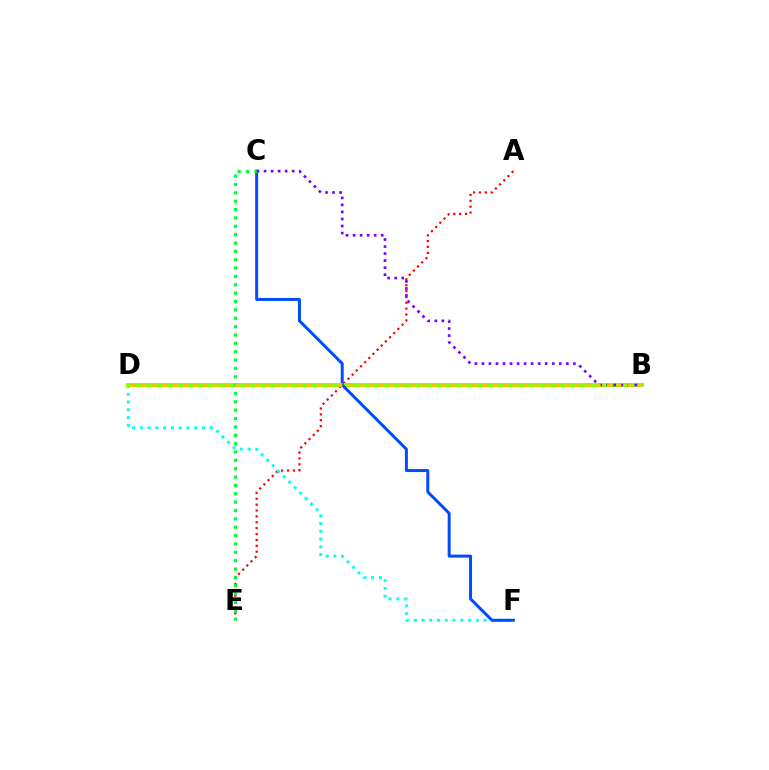{('A', 'E'): [{'color': '#ff0000', 'line_style': 'dotted', 'thickness': 1.6}], ('D', 'F'): [{'color': '#00fff6', 'line_style': 'dotted', 'thickness': 2.11}], ('B', 'D'): [{'color': '#ff00cf', 'line_style': 'dotted', 'thickness': 1.99}, {'color': '#84ff00', 'line_style': 'solid', 'thickness': 2.83}, {'color': '#ffbd00', 'line_style': 'dotted', 'thickness': 2.81}], ('C', 'F'): [{'color': '#004bff', 'line_style': 'solid', 'thickness': 2.15}], ('C', 'E'): [{'color': '#00ff39', 'line_style': 'dotted', 'thickness': 2.27}], ('B', 'C'): [{'color': '#7200ff', 'line_style': 'dotted', 'thickness': 1.91}]}